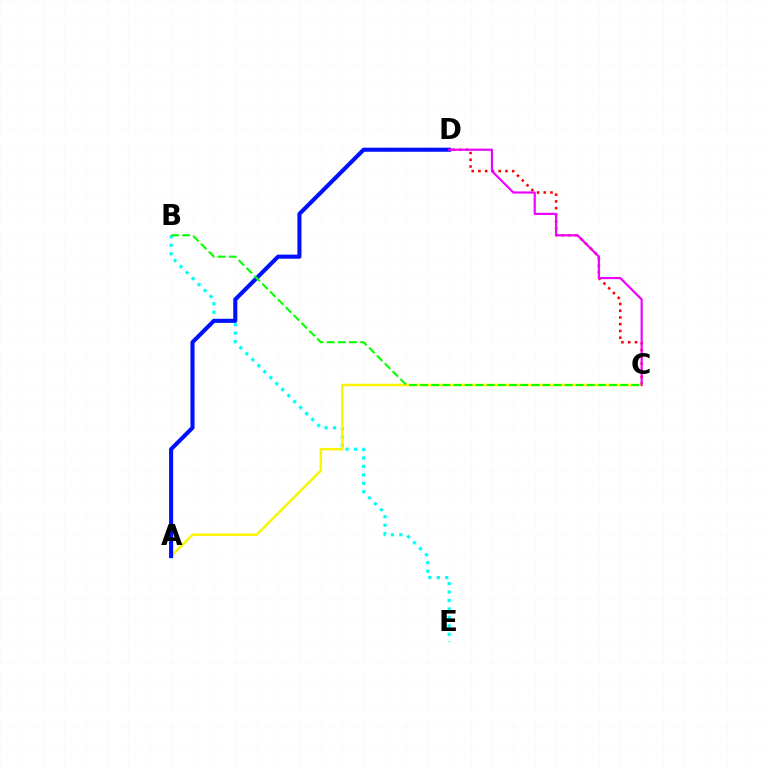{('C', 'D'): [{'color': '#ff0000', 'line_style': 'dotted', 'thickness': 1.83}, {'color': '#ee00ff', 'line_style': 'solid', 'thickness': 1.56}], ('B', 'E'): [{'color': '#00fff6', 'line_style': 'dotted', 'thickness': 2.3}], ('A', 'C'): [{'color': '#fcf500', 'line_style': 'solid', 'thickness': 1.79}], ('A', 'D'): [{'color': '#0010ff', 'line_style': 'solid', 'thickness': 2.94}], ('B', 'C'): [{'color': '#08ff00', 'line_style': 'dashed', 'thickness': 1.51}]}